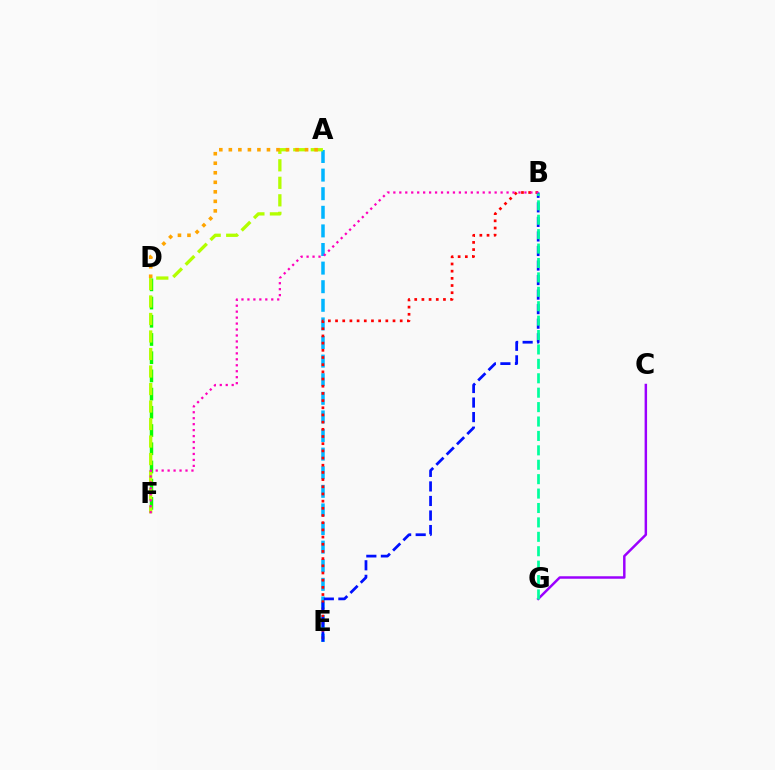{('A', 'E'): [{'color': '#00b5ff', 'line_style': 'dashed', 'thickness': 2.53}], ('B', 'E'): [{'color': '#ff0000', 'line_style': 'dotted', 'thickness': 1.95}, {'color': '#0010ff', 'line_style': 'dashed', 'thickness': 1.98}], ('D', 'F'): [{'color': '#08ff00', 'line_style': 'dashed', 'thickness': 2.47}], ('C', 'G'): [{'color': '#9b00ff', 'line_style': 'solid', 'thickness': 1.78}], ('A', 'F'): [{'color': '#b3ff00', 'line_style': 'dashed', 'thickness': 2.38}], ('A', 'D'): [{'color': '#ffa500', 'line_style': 'dotted', 'thickness': 2.59}], ('B', 'F'): [{'color': '#ff00bd', 'line_style': 'dotted', 'thickness': 1.62}], ('B', 'G'): [{'color': '#00ff9d', 'line_style': 'dashed', 'thickness': 1.96}]}